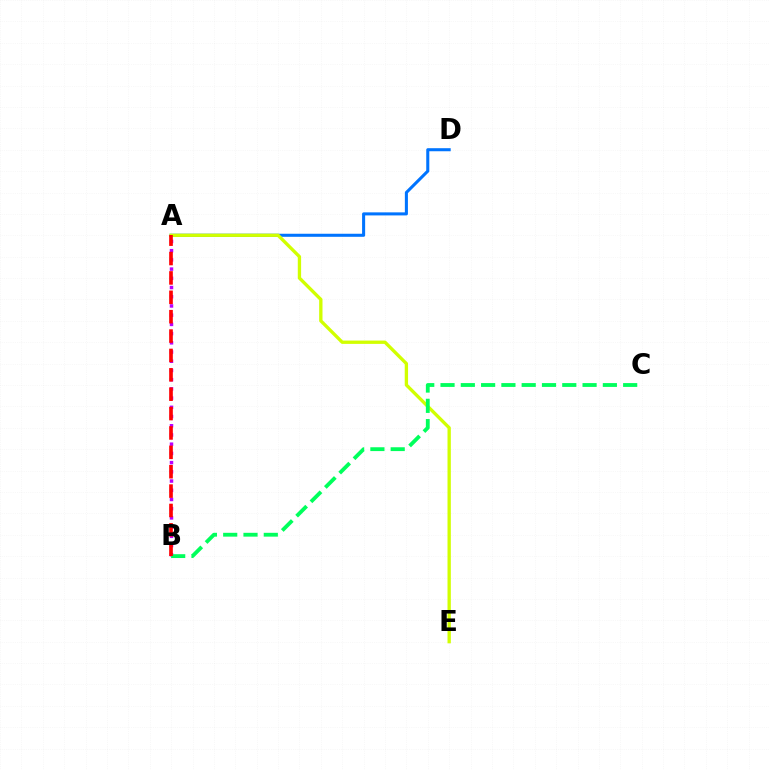{('A', 'B'): [{'color': '#b900ff', 'line_style': 'dotted', 'thickness': 2.5}, {'color': '#ff0000', 'line_style': 'dashed', 'thickness': 2.63}], ('A', 'D'): [{'color': '#0074ff', 'line_style': 'solid', 'thickness': 2.2}], ('A', 'E'): [{'color': '#d1ff00', 'line_style': 'solid', 'thickness': 2.4}], ('B', 'C'): [{'color': '#00ff5c', 'line_style': 'dashed', 'thickness': 2.76}]}